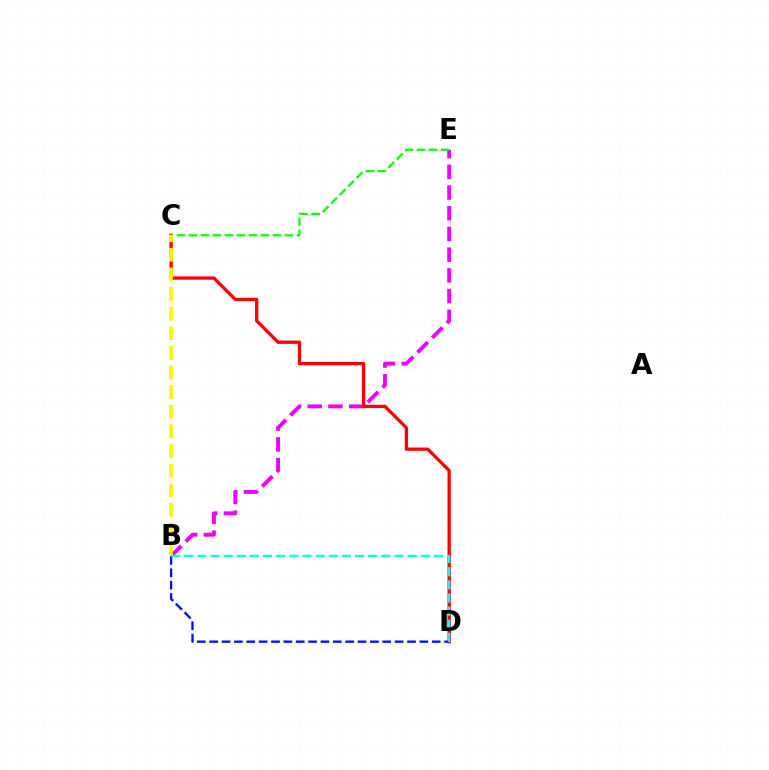{('B', 'E'): [{'color': '#ee00ff', 'line_style': 'dashed', 'thickness': 2.81}], ('C', 'D'): [{'color': '#ff0000', 'line_style': 'solid', 'thickness': 2.38}], ('B', 'D'): [{'color': '#0010ff', 'line_style': 'dashed', 'thickness': 1.68}, {'color': '#00fff6', 'line_style': 'dashed', 'thickness': 1.79}], ('C', 'E'): [{'color': '#08ff00', 'line_style': 'dashed', 'thickness': 1.63}], ('B', 'C'): [{'color': '#fcf500', 'line_style': 'dashed', 'thickness': 2.67}]}